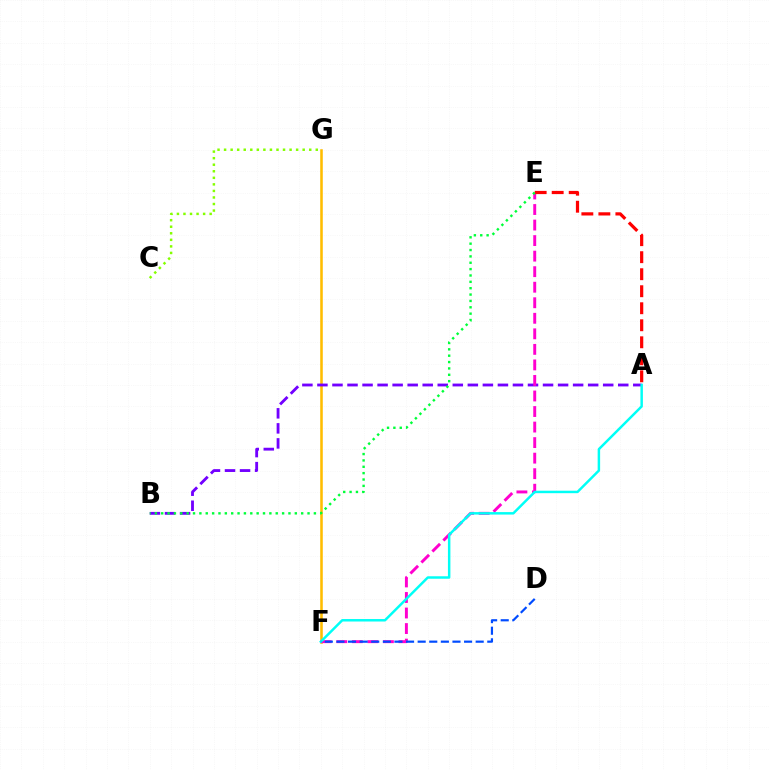{('F', 'G'): [{'color': '#ffbd00', 'line_style': 'solid', 'thickness': 1.85}], ('C', 'G'): [{'color': '#84ff00', 'line_style': 'dotted', 'thickness': 1.78}], ('A', 'B'): [{'color': '#7200ff', 'line_style': 'dashed', 'thickness': 2.04}], ('E', 'F'): [{'color': '#ff00cf', 'line_style': 'dashed', 'thickness': 2.11}], ('A', 'F'): [{'color': '#00fff6', 'line_style': 'solid', 'thickness': 1.78}], ('A', 'E'): [{'color': '#ff0000', 'line_style': 'dashed', 'thickness': 2.31}], ('B', 'E'): [{'color': '#00ff39', 'line_style': 'dotted', 'thickness': 1.73}], ('D', 'F'): [{'color': '#004bff', 'line_style': 'dashed', 'thickness': 1.58}]}